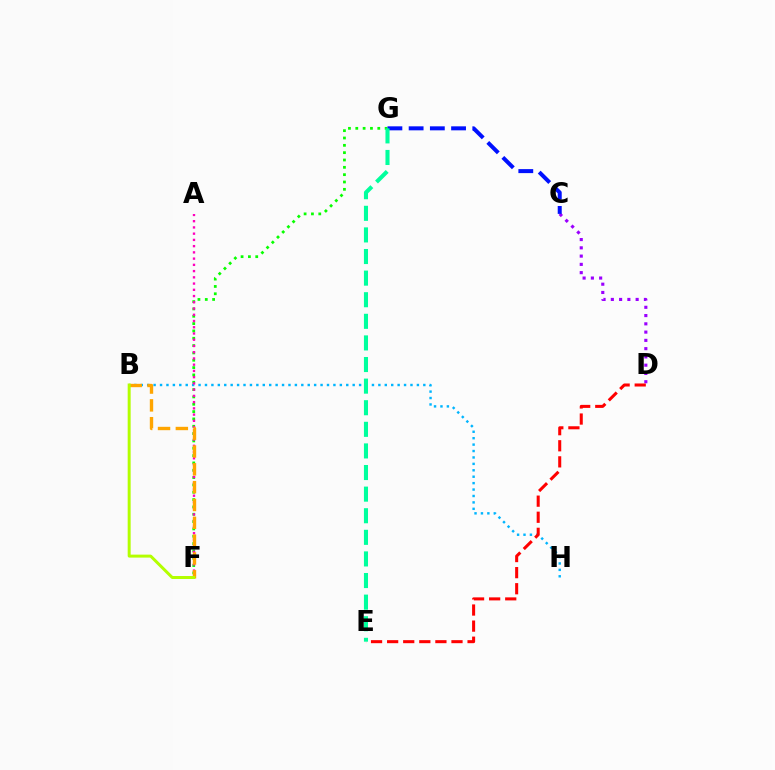{('C', 'D'): [{'color': '#9b00ff', 'line_style': 'dotted', 'thickness': 2.25}], ('B', 'H'): [{'color': '#00b5ff', 'line_style': 'dotted', 'thickness': 1.74}], ('D', 'E'): [{'color': '#ff0000', 'line_style': 'dashed', 'thickness': 2.19}], ('F', 'G'): [{'color': '#08ff00', 'line_style': 'dotted', 'thickness': 1.99}], ('C', 'G'): [{'color': '#0010ff', 'line_style': 'dashed', 'thickness': 2.88}], ('A', 'F'): [{'color': '#ff00bd', 'line_style': 'dotted', 'thickness': 1.7}], ('E', 'G'): [{'color': '#00ff9d', 'line_style': 'dashed', 'thickness': 2.93}], ('B', 'F'): [{'color': '#ffa500', 'line_style': 'dashed', 'thickness': 2.42}, {'color': '#b3ff00', 'line_style': 'solid', 'thickness': 2.14}]}